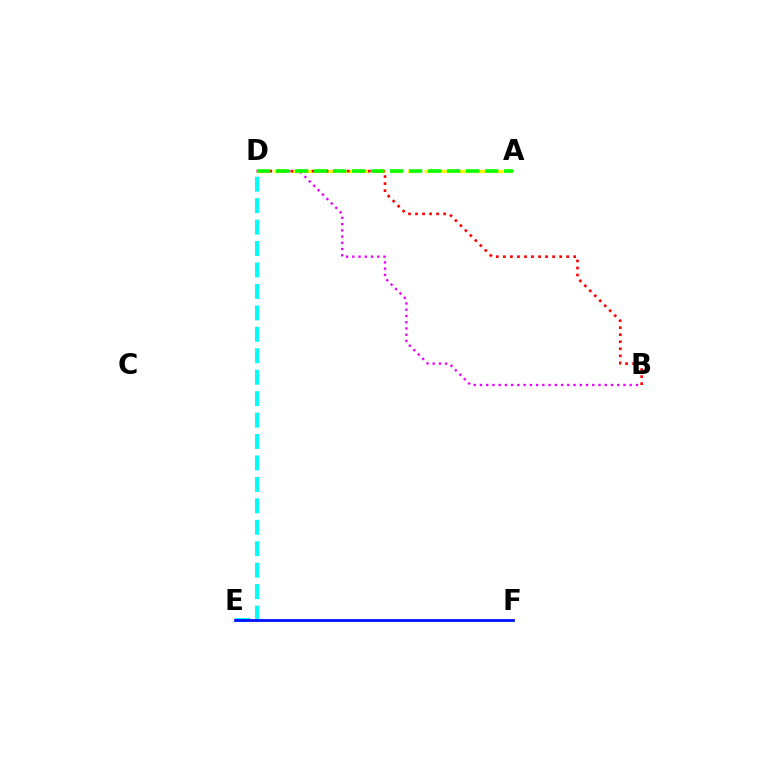{('B', 'D'): [{'color': '#ee00ff', 'line_style': 'dotted', 'thickness': 1.7}, {'color': '#ff0000', 'line_style': 'dotted', 'thickness': 1.91}], ('A', 'D'): [{'color': '#fcf500', 'line_style': 'dashed', 'thickness': 2.27}, {'color': '#08ff00', 'line_style': 'dashed', 'thickness': 2.58}], ('D', 'E'): [{'color': '#00fff6', 'line_style': 'dashed', 'thickness': 2.91}], ('E', 'F'): [{'color': '#0010ff', 'line_style': 'solid', 'thickness': 2.0}]}